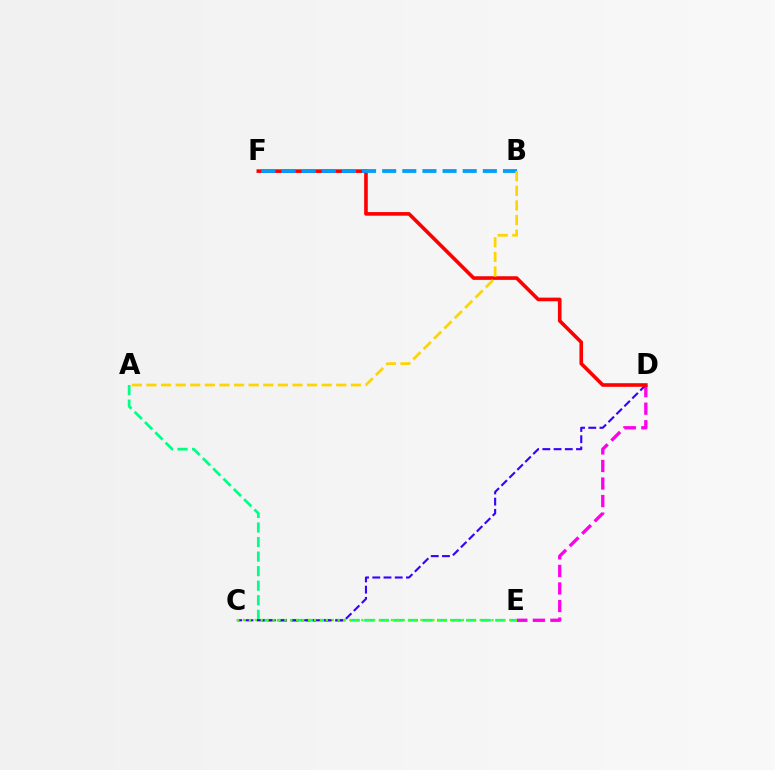{('D', 'E'): [{'color': '#ff00ed', 'line_style': 'dashed', 'thickness': 2.38}], ('A', 'E'): [{'color': '#00ff86', 'line_style': 'dashed', 'thickness': 1.98}], ('C', 'D'): [{'color': '#3700ff', 'line_style': 'dashed', 'thickness': 1.52}], ('D', 'F'): [{'color': '#ff0000', 'line_style': 'solid', 'thickness': 2.61}], ('C', 'E'): [{'color': '#4fff00', 'line_style': 'dotted', 'thickness': 1.61}], ('B', 'F'): [{'color': '#009eff', 'line_style': 'dashed', 'thickness': 2.73}], ('A', 'B'): [{'color': '#ffd500', 'line_style': 'dashed', 'thickness': 1.98}]}